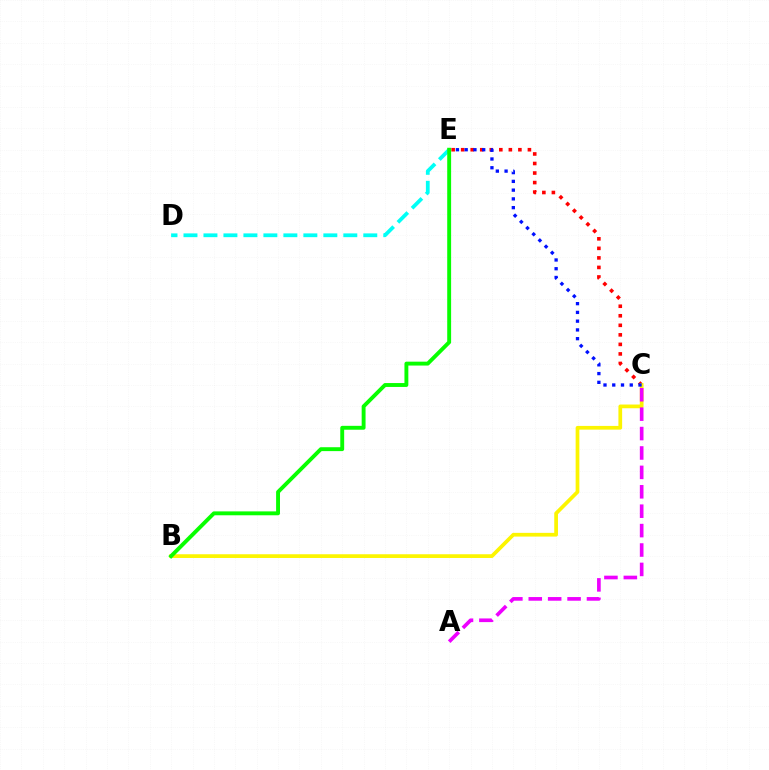{('C', 'E'): [{'color': '#ff0000', 'line_style': 'dotted', 'thickness': 2.59}, {'color': '#0010ff', 'line_style': 'dotted', 'thickness': 2.38}], ('B', 'C'): [{'color': '#fcf500', 'line_style': 'solid', 'thickness': 2.68}], ('D', 'E'): [{'color': '#00fff6', 'line_style': 'dashed', 'thickness': 2.71}], ('A', 'C'): [{'color': '#ee00ff', 'line_style': 'dashed', 'thickness': 2.64}], ('B', 'E'): [{'color': '#08ff00', 'line_style': 'solid', 'thickness': 2.8}]}